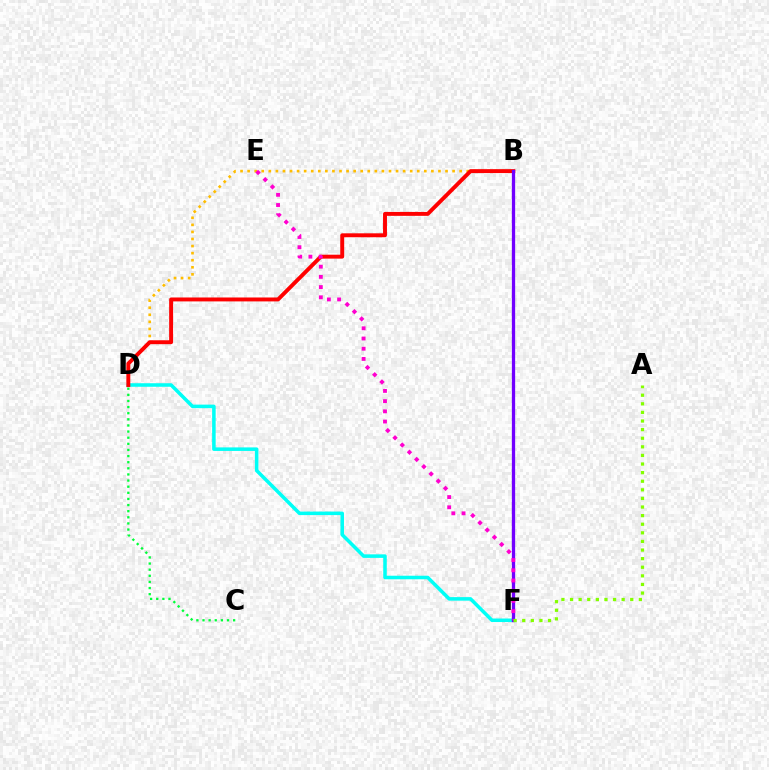{('B', 'D'): [{'color': '#ffbd00', 'line_style': 'dotted', 'thickness': 1.92}, {'color': '#ff0000', 'line_style': 'solid', 'thickness': 2.82}], ('D', 'F'): [{'color': '#00fff6', 'line_style': 'solid', 'thickness': 2.54}], ('C', 'D'): [{'color': '#00ff39', 'line_style': 'dotted', 'thickness': 1.66}], ('B', 'F'): [{'color': '#004bff', 'line_style': 'dashed', 'thickness': 1.93}, {'color': '#7200ff', 'line_style': 'solid', 'thickness': 2.36}], ('E', 'F'): [{'color': '#ff00cf', 'line_style': 'dotted', 'thickness': 2.77}], ('A', 'F'): [{'color': '#84ff00', 'line_style': 'dotted', 'thickness': 2.34}]}